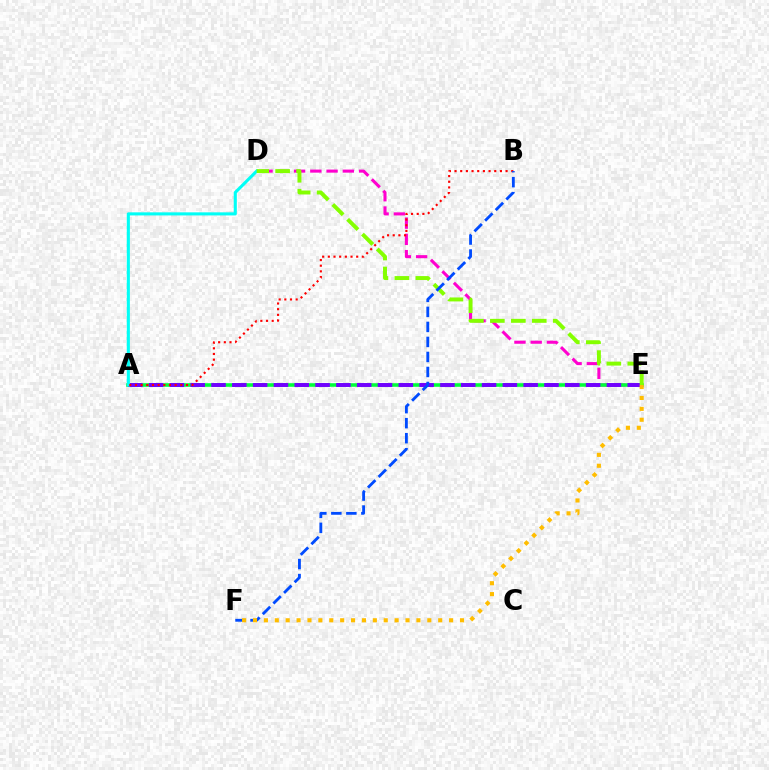{('D', 'E'): [{'color': '#ff00cf', 'line_style': 'dashed', 'thickness': 2.21}, {'color': '#84ff00', 'line_style': 'dashed', 'thickness': 2.85}], ('A', 'E'): [{'color': '#00ff39', 'line_style': 'solid', 'thickness': 2.57}, {'color': '#7200ff', 'line_style': 'dashed', 'thickness': 2.83}], ('A', 'D'): [{'color': '#00fff6', 'line_style': 'solid', 'thickness': 2.23}], ('A', 'B'): [{'color': '#ff0000', 'line_style': 'dotted', 'thickness': 1.54}], ('B', 'F'): [{'color': '#004bff', 'line_style': 'dashed', 'thickness': 2.04}], ('E', 'F'): [{'color': '#ffbd00', 'line_style': 'dotted', 'thickness': 2.96}]}